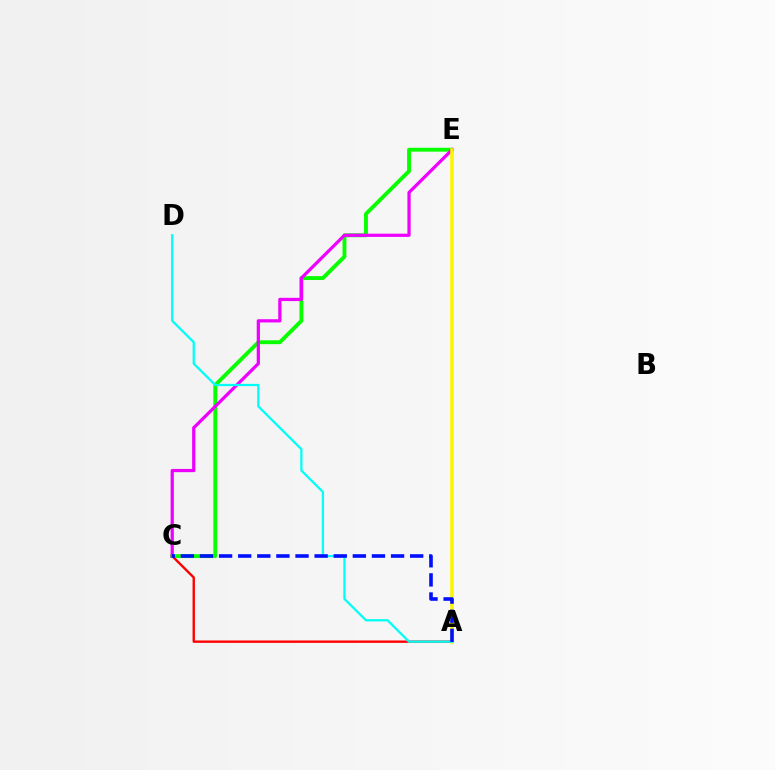{('C', 'E'): [{'color': '#08ff00', 'line_style': 'solid', 'thickness': 2.78}, {'color': '#ee00ff', 'line_style': 'solid', 'thickness': 2.33}], ('A', 'C'): [{'color': '#ff0000', 'line_style': 'solid', 'thickness': 1.71}, {'color': '#0010ff', 'line_style': 'dashed', 'thickness': 2.6}], ('A', 'E'): [{'color': '#fcf500', 'line_style': 'solid', 'thickness': 2.57}], ('A', 'D'): [{'color': '#00fff6', 'line_style': 'solid', 'thickness': 1.64}]}